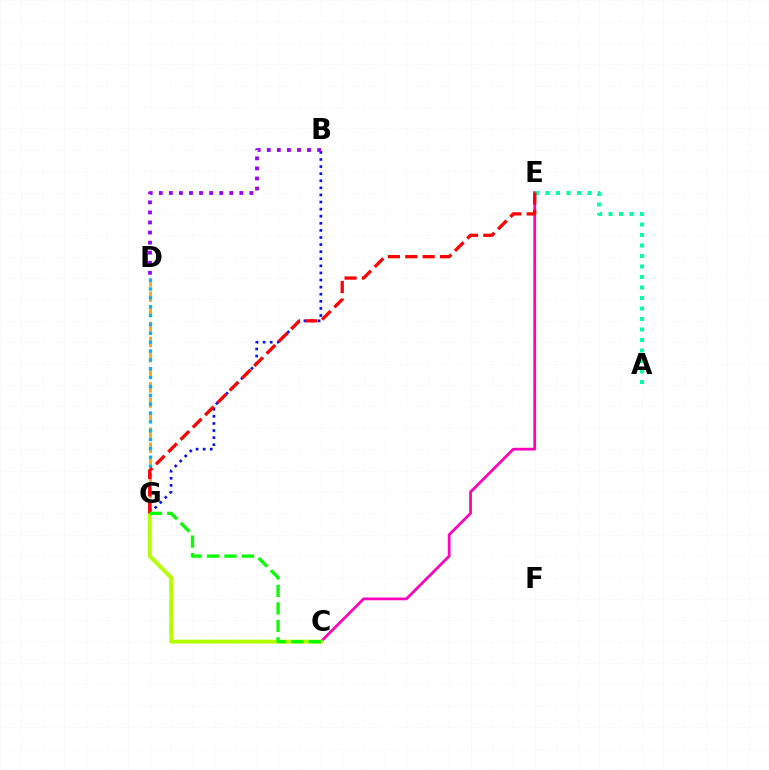{('C', 'E'): [{'color': '#ff00bd', 'line_style': 'solid', 'thickness': 1.98}], ('B', 'G'): [{'color': '#0010ff', 'line_style': 'dotted', 'thickness': 1.93}], ('A', 'E'): [{'color': '#00ff9d', 'line_style': 'dotted', 'thickness': 2.85}], ('C', 'G'): [{'color': '#b3ff00', 'line_style': 'solid', 'thickness': 2.78}, {'color': '#08ff00', 'line_style': 'dashed', 'thickness': 2.37}], ('D', 'G'): [{'color': '#ffa500', 'line_style': 'dashed', 'thickness': 2.05}, {'color': '#00b5ff', 'line_style': 'dotted', 'thickness': 2.41}], ('B', 'D'): [{'color': '#9b00ff', 'line_style': 'dotted', 'thickness': 2.74}], ('E', 'G'): [{'color': '#ff0000', 'line_style': 'dashed', 'thickness': 2.36}]}